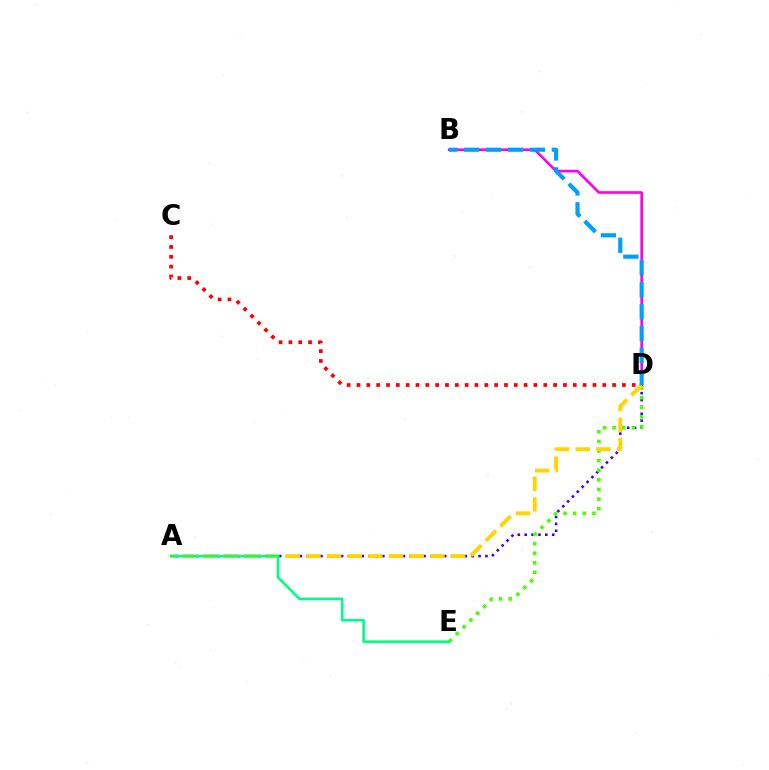{('B', 'D'): [{'color': '#ff00ed', 'line_style': 'solid', 'thickness': 1.91}, {'color': '#009eff', 'line_style': 'dashed', 'thickness': 2.98}], ('A', 'D'): [{'color': '#3700ff', 'line_style': 'dotted', 'thickness': 1.87}, {'color': '#ffd500', 'line_style': 'dashed', 'thickness': 2.81}], ('D', 'E'): [{'color': '#4fff00', 'line_style': 'dotted', 'thickness': 2.61}], ('C', 'D'): [{'color': '#ff0000', 'line_style': 'dotted', 'thickness': 2.67}], ('A', 'E'): [{'color': '#00ff86', 'line_style': 'solid', 'thickness': 1.88}]}